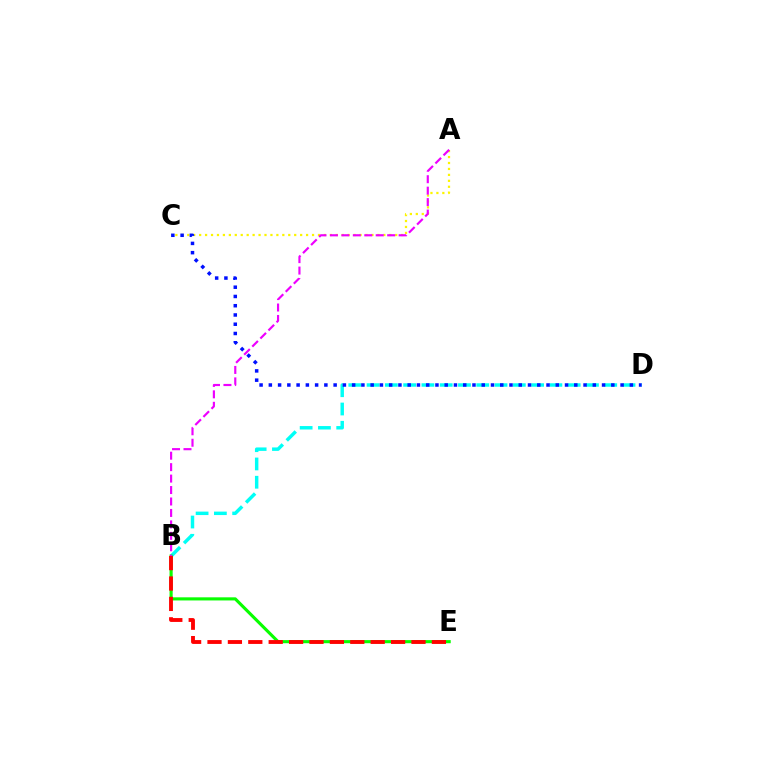{('B', 'D'): [{'color': '#00fff6', 'line_style': 'dashed', 'thickness': 2.48}], ('A', 'C'): [{'color': '#fcf500', 'line_style': 'dotted', 'thickness': 1.61}], ('B', 'E'): [{'color': '#08ff00', 'line_style': 'solid', 'thickness': 2.25}, {'color': '#ff0000', 'line_style': 'dashed', 'thickness': 2.77}], ('C', 'D'): [{'color': '#0010ff', 'line_style': 'dotted', 'thickness': 2.51}], ('A', 'B'): [{'color': '#ee00ff', 'line_style': 'dashed', 'thickness': 1.56}]}